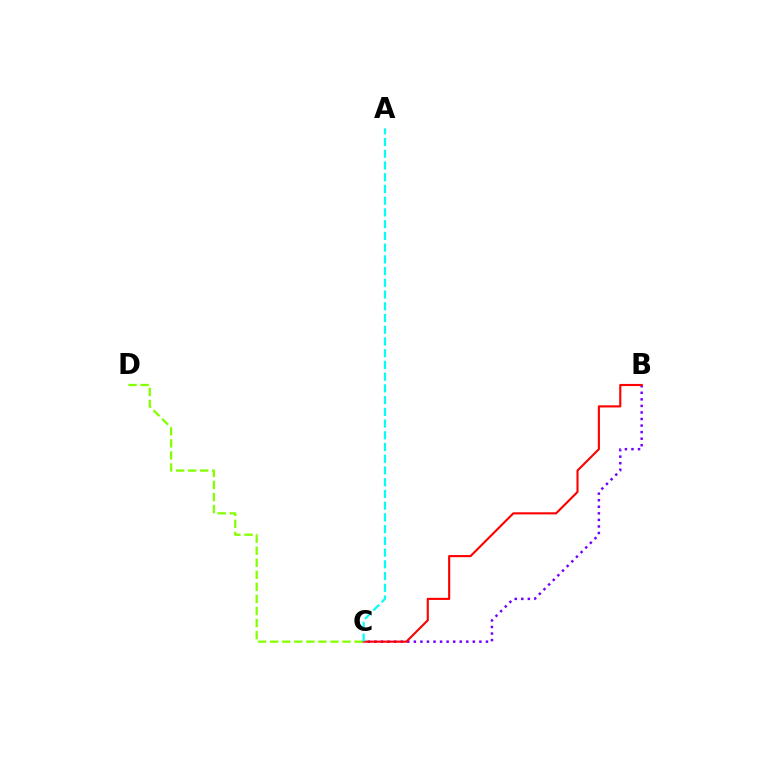{('C', 'D'): [{'color': '#84ff00', 'line_style': 'dashed', 'thickness': 1.64}], ('B', 'C'): [{'color': '#7200ff', 'line_style': 'dotted', 'thickness': 1.78}, {'color': '#ff0000', 'line_style': 'solid', 'thickness': 1.53}], ('A', 'C'): [{'color': '#00fff6', 'line_style': 'dashed', 'thickness': 1.59}]}